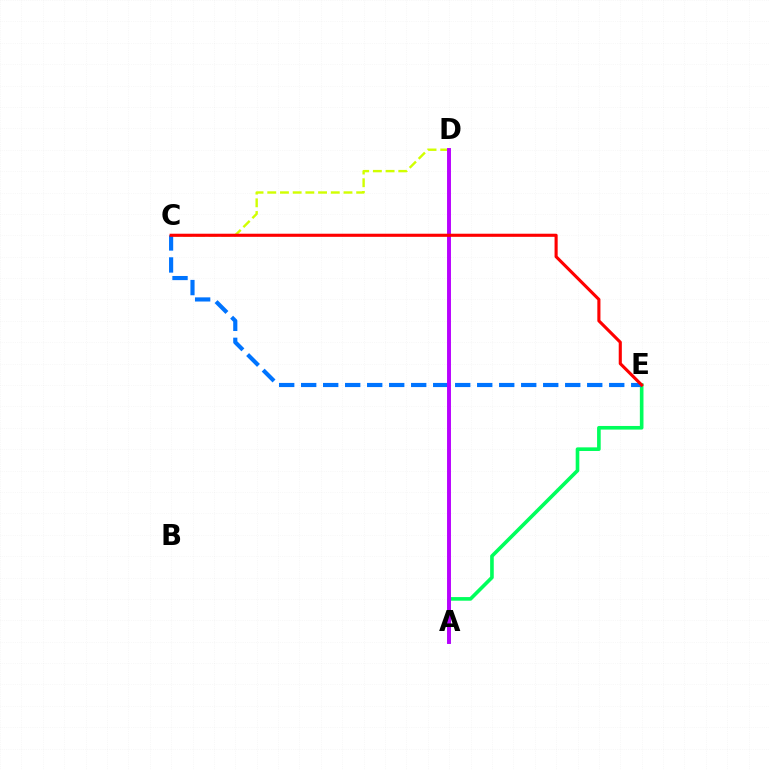{('C', 'D'): [{'color': '#d1ff00', 'line_style': 'dashed', 'thickness': 1.73}], ('A', 'E'): [{'color': '#00ff5c', 'line_style': 'solid', 'thickness': 2.61}], ('C', 'E'): [{'color': '#0074ff', 'line_style': 'dashed', 'thickness': 2.99}, {'color': '#ff0000', 'line_style': 'solid', 'thickness': 2.24}], ('A', 'D'): [{'color': '#b900ff', 'line_style': 'solid', 'thickness': 2.82}]}